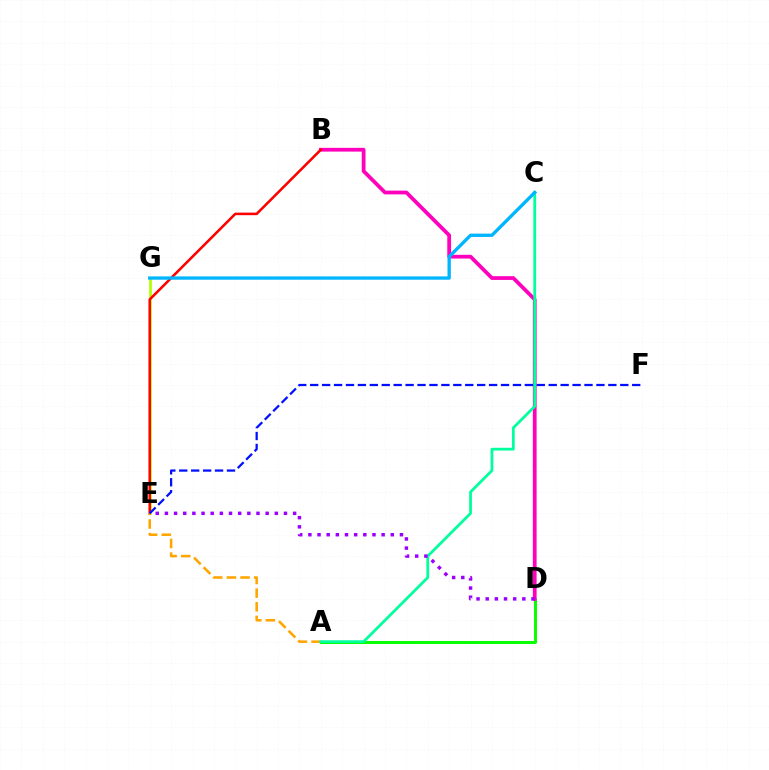{('A', 'D'): [{'color': '#08ff00', 'line_style': 'solid', 'thickness': 2.14}], ('B', 'D'): [{'color': '#ff00bd', 'line_style': 'solid', 'thickness': 2.71}], ('E', 'G'): [{'color': '#b3ff00', 'line_style': 'solid', 'thickness': 1.96}], ('B', 'E'): [{'color': '#ff0000', 'line_style': 'solid', 'thickness': 1.84}], ('A', 'E'): [{'color': '#ffa500', 'line_style': 'dashed', 'thickness': 1.85}], ('A', 'C'): [{'color': '#00ff9d', 'line_style': 'solid', 'thickness': 1.99}], ('D', 'E'): [{'color': '#9b00ff', 'line_style': 'dotted', 'thickness': 2.49}], ('E', 'F'): [{'color': '#0010ff', 'line_style': 'dashed', 'thickness': 1.62}], ('C', 'G'): [{'color': '#00b5ff', 'line_style': 'solid', 'thickness': 2.39}]}